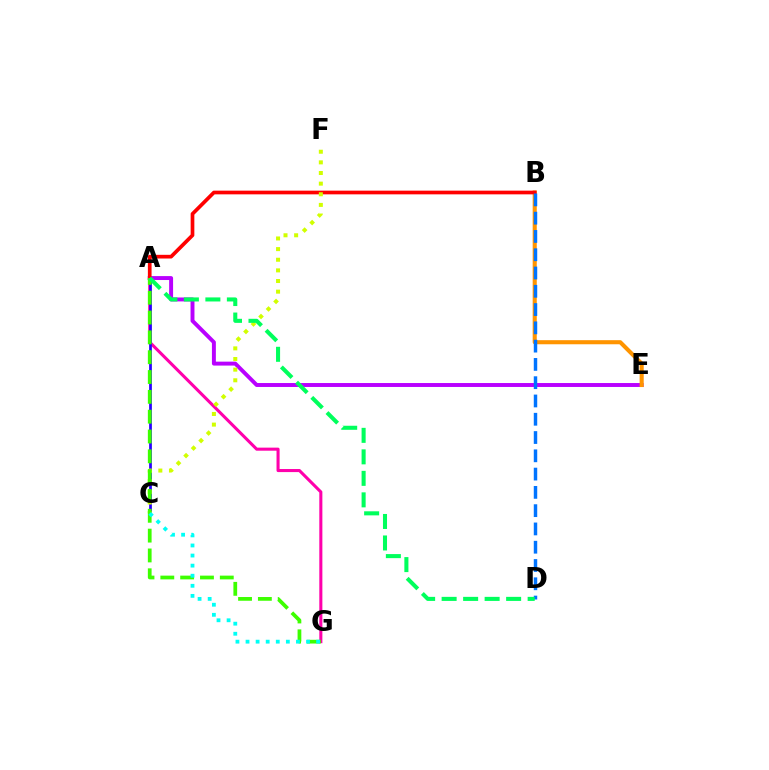{('A', 'E'): [{'color': '#b900ff', 'line_style': 'solid', 'thickness': 2.83}], ('A', 'G'): [{'color': '#ff00ac', 'line_style': 'solid', 'thickness': 2.21}, {'color': '#3dff00', 'line_style': 'dashed', 'thickness': 2.69}], ('B', 'E'): [{'color': '#ff9400', 'line_style': 'solid', 'thickness': 2.94}], ('A', 'C'): [{'color': '#2500ff', 'line_style': 'solid', 'thickness': 1.97}], ('A', 'B'): [{'color': '#ff0000', 'line_style': 'solid', 'thickness': 2.66}], ('C', 'F'): [{'color': '#d1ff00', 'line_style': 'dotted', 'thickness': 2.89}], ('C', 'G'): [{'color': '#00fff6', 'line_style': 'dotted', 'thickness': 2.74}], ('B', 'D'): [{'color': '#0074ff', 'line_style': 'dashed', 'thickness': 2.48}], ('A', 'D'): [{'color': '#00ff5c', 'line_style': 'dashed', 'thickness': 2.92}]}